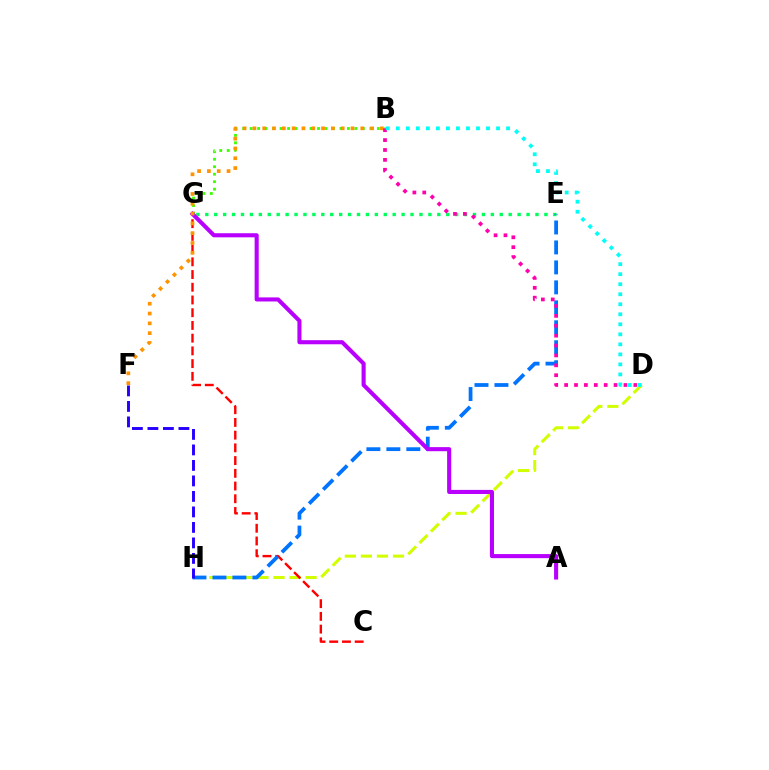{('E', 'G'): [{'color': '#00ff5c', 'line_style': 'dotted', 'thickness': 2.42}], ('D', 'H'): [{'color': '#d1ff00', 'line_style': 'dashed', 'thickness': 2.18}], ('C', 'G'): [{'color': '#ff0000', 'line_style': 'dashed', 'thickness': 1.73}], ('E', 'H'): [{'color': '#0074ff', 'line_style': 'dashed', 'thickness': 2.71}], ('B', 'G'): [{'color': '#3dff00', 'line_style': 'dotted', 'thickness': 2.03}], ('A', 'G'): [{'color': '#b900ff', 'line_style': 'solid', 'thickness': 2.94}], ('B', 'F'): [{'color': '#ff9400', 'line_style': 'dotted', 'thickness': 2.66}], ('F', 'H'): [{'color': '#2500ff', 'line_style': 'dashed', 'thickness': 2.11}], ('B', 'D'): [{'color': '#ff00ac', 'line_style': 'dotted', 'thickness': 2.69}, {'color': '#00fff6', 'line_style': 'dotted', 'thickness': 2.72}]}